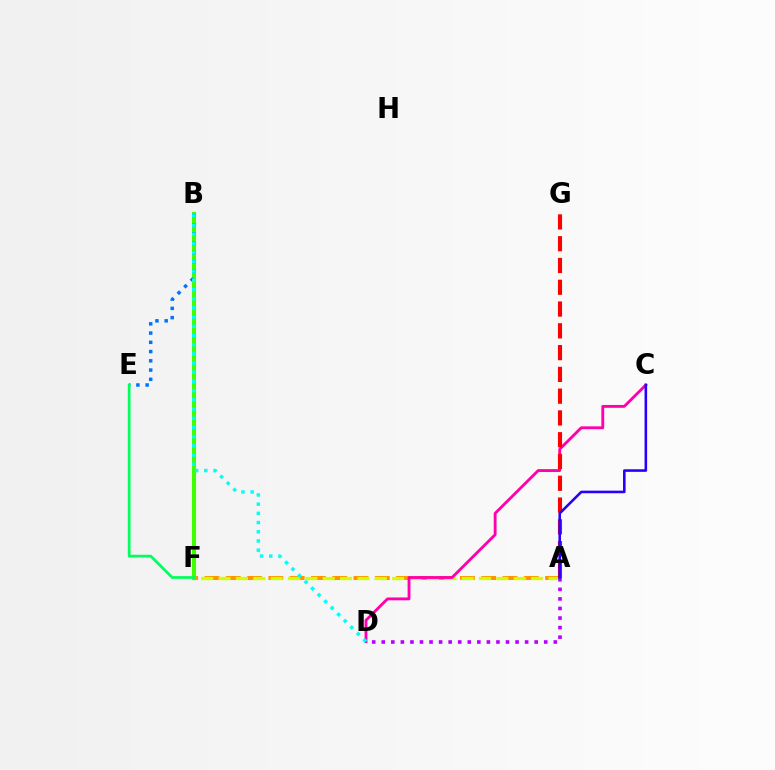{('A', 'F'): [{'color': '#ff9400', 'line_style': 'dashed', 'thickness': 2.89}, {'color': '#d1ff00', 'line_style': 'dashed', 'thickness': 2.36}], ('C', 'D'): [{'color': '#ff00ac', 'line_style': 'solid', 'thickness': 2.05}], ('A', 'G'): [{'color': '#ff0000', 'line_style': 'dashed', 'thickness': 2.96}], ('B', 'F'): [{'color': '#3dff00', 'line_style': 'solid', 'thickness': 2.94}], ('B', 'E'): [{'color': '#0074ff', 'line_style': 'dotted', 'thickness': 2.51}], ('A', 'D'): [{'color': '#b900ff', 'line_style': 'dotted', 'thickness': 2.6}], ('A', 'C'): [{'color': '#2500ff', 'line_style': 'solid', 'thickness': 1.86}], ('B', 'D'): [{'color': '#00fff6', 'line_style': 'dotted', 'thickness': 2.5}], ('E', 'F'): [{'color': '#00ff5c', 'line_style': 'solid', 'thickness': 1.97}]}